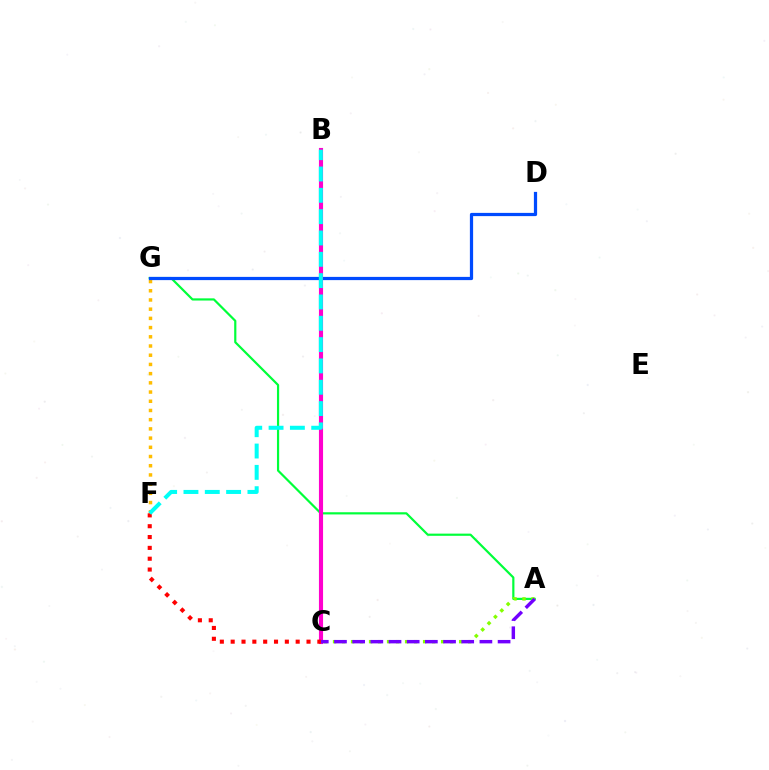{('A', 'G'): [{'color': '#00ff39', 'line_style': 'solid', 'thickness': 1.58}], ('F', 'G'): [{'color': '#ffbd00', 'line_style': 'dotted', 'thickness': 2.5}], ('A', 'C'): [{'color': '#84ff00', 'line_style': 'dotted', 'thickness': 2.45}, {'color': '#7200ff', 'line_style': 'dashed', 'thickness': 2.47}], ('D', 'G'): [{'color': '#004bff', 'line_style': 'solid', 'thickness': 2.33}], ('B', 'C'): [{'color': '#ff00cf', 'line_style': 'solid', 'thickness': 2.96}], ('C', 'F'): [{'color': '#ff0000', 'line_style': 'dotted', 'thickness': 2.94}], ('B', 'F'): [{'color': '#00fff6', 'line_style': 'dashed', 'thickness': 2.9}]}